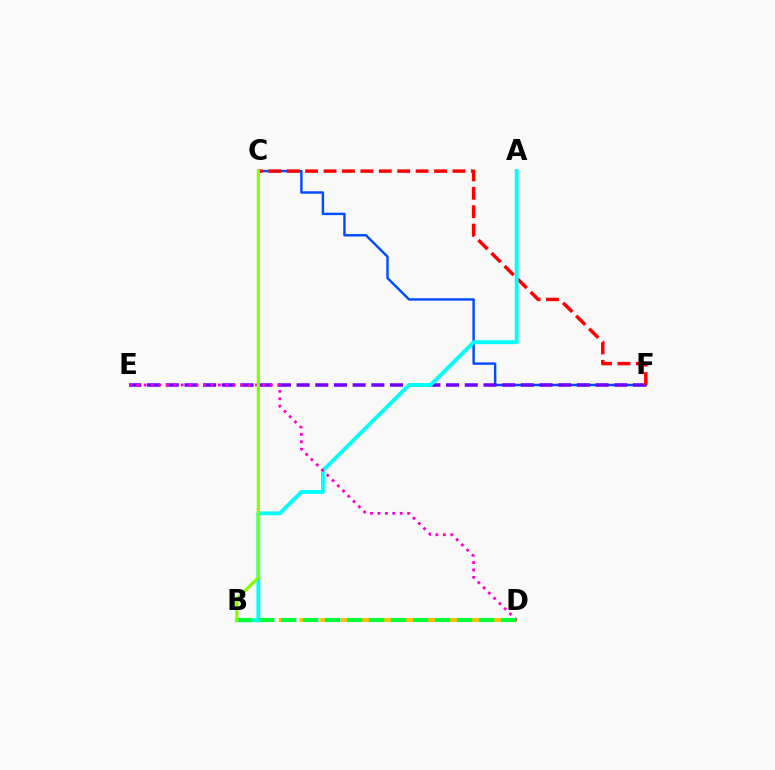{('C', 'F'): [{'color': '#004bff', 'line_style': 'solid', 'thickness': 1.74}, {'color': '#ff0000', 'line_style': 'dashed', 'thickness': 2.5}], ('E', 'F'): [{'color': '#7200ff', 'line_style': 'dashed', 'thickness': 2.54}], ('B', 'D'): [{'color': '#ffbd00', 'line_style': 'dashed', 'thickness': 2.83}, {'color': '#00ff39', 'line_style': 'dashed', 'thickness': 2.99}], ('A', 'B'): [{'color': '#00fff6', 'line_style': 'solid', 'thickness': 2.78}], ('D', 'E'): [{'color': '#ff00cf', 'line_style': 'dotted', 'thickness': 2.02}], ('B', 'C'): [{'color': '#84ff00', 'line_style': 'solid', 'thickness': 2.26}]}